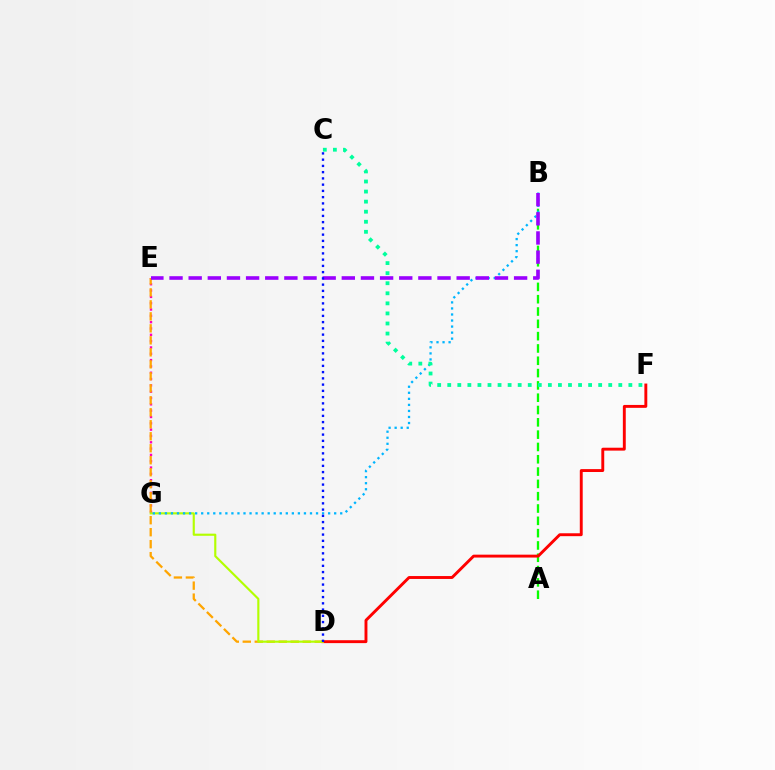{('E', 'G'): [{'color': '#ff00bd', 'line_style': 'dotted', 'thickness': 1.72}], ('A', 'B'): [{'color': '#08ff00', 'line_style': 'dashed', 'thickness': 1.67}], ('D', 'F'): [{'color': '#ff0000', 'line_style': 'solid', 'thickness': 2.09}], ('D', 'E'): [{'color': '#ffa500', 'line_style': 'dashed', 'thickness': 1.63}], ('D', 'G'): [{'color': '#b3ff00', 'line_style': 'solid', 'thickness': 1.55}], ('B', 'G'): [{'color': '#00b5ff', 'line_style': 'dotted', 'thickness': 1.64}], ('B', 'E'): [{'color': '#9b00ff', 'line_style': 'dashed', 'thickness': 2.6}], ('C', 'D'): [{'color': '#0010ff', 'line_style': 'dotted', 'thickness': 1.7}], ('C', 'F'): [{'color': '#00ff9d', 'line_style': 'dotted', 'thickness': 2.73}]}